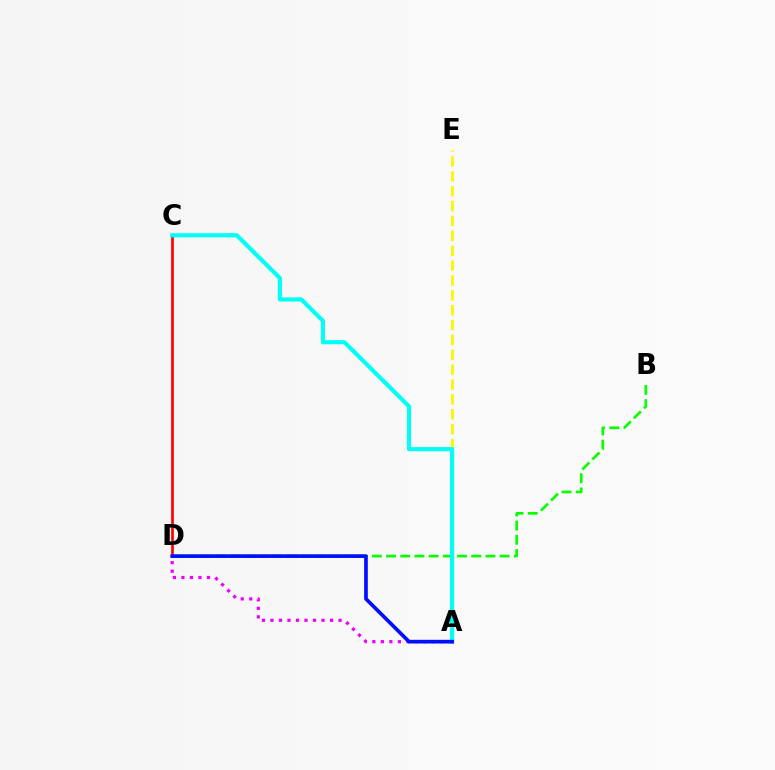{('A', 'D'): [{'color': '#ee00ff', 'line_style': 'dotted', 'thickness': 2.31}, {'color': '#0010ff', 'line_style': 'solid', 'thickness': 2.65}], ('C', 'D'): [{'color': '#ff0000', 'line_style': 'solid', 'thickness': 1.92}], ('B', 'D'): [{'color': '#08ff00', 'line_style': 'dashed', 'thickness': 1.93}], ('A', 'E'): [{'color': '#fcf500', 'line_style': 'dashed', 'thickness': 2.02}], ('A', 'C'): [{'color': '#00fff6', 'line_style': 'solid', 'thickness': 2.98}]}